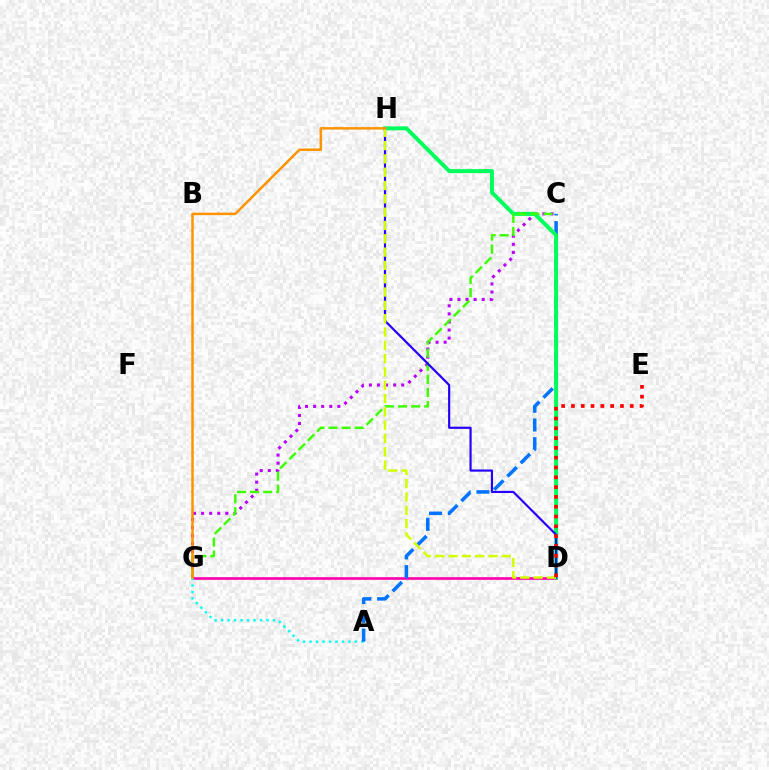{('C', 'G'): [{'color': '#b900ff', 'line_style': 'dotted', 'thickness': 2.2}, {'color': '#3dff00', 'line_style': 'dashed', 'thickness': 1.77}], ('D', 'G'): [{'color': '#ff00ac', 'line_style': 'solid', 'thickness': 1.92}], ('A', 'G'): [{'color': '#00fff6', 'line_style': 'dotted', 'thickness': 1.76}], ('A', 'C'): [{'color': '#0074ff', 'line_style': 'dashed', 'thickness': 2.55}], ('D', 'H'): [{'color': '#00ff5c', 'line_style': 'solid', 'thickness': 2.86}, {'color': '#2500ff', 'line_style': 'solid', 'thickness': 1.57}, {'color': '#d1ff00', 'line_style': 'dashed', 'thickness': 1.81}], ('D', 'E'): [{'color': '#ff0000', 'line_style': 'dotted', 'thickness': 2.66}], ('G', 'H'): [{'color': '#ff9400', 'line_style': 'solid', 'thickness': 1.8}]}